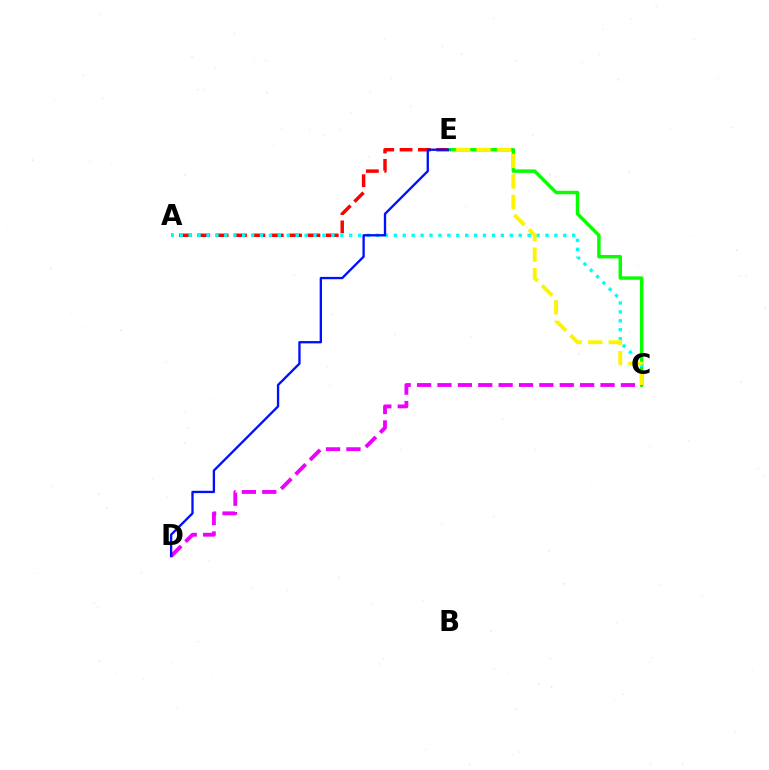{('A', 'E'): [{'color': '#ff0000', 'line_style': 'dashed', 'thickness': 2.49}], ('C', 'E'): [{'color': '#08ff00', 'line_style': 'solid', 'thickness': 2.48}, {'color': '#fcf500', 'line_style': 'dashed', 'thickness': 2.79}], ('C', 'D'): [{'color': '#ee00ff', 'line_style': 'dashed', 'thickness': 2.77}], ('A', 'C'): [{'color': '#00fff6', 'line_style': 'dotted', 'thickness': 2.42}], ('D', 'E'): [{'color': '#0010ff', 'line_style': 'solid', 'thickness': 1.68}]}